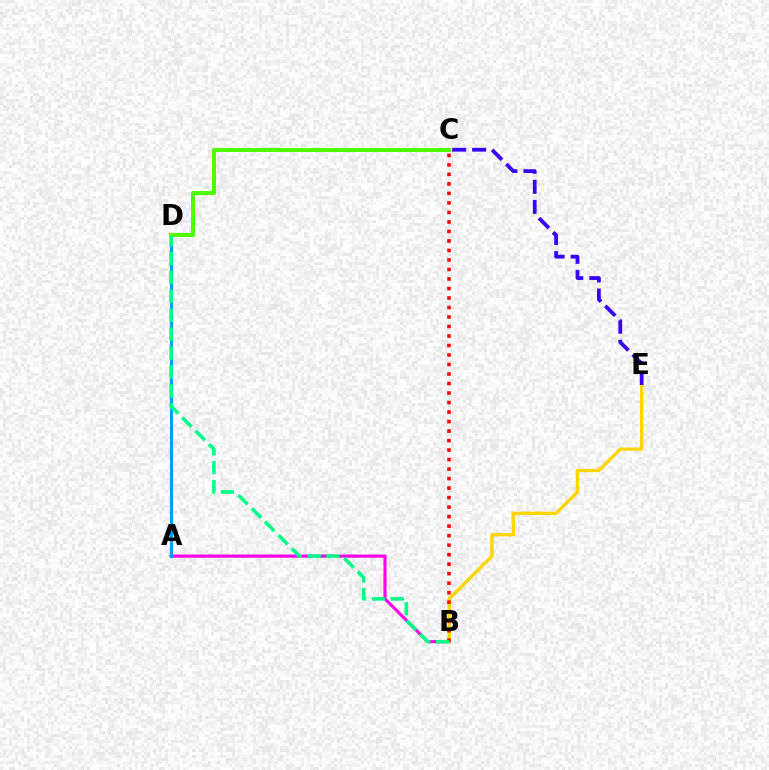{('A', 'B'): [{'color': '#ff00ed', 'line_style': 'solid', 'thickness': 2.26}], ('A', 'D'): [{'color': '#009eff', 'line_style': 'solid', 'thickness': 2.24}], ('B', 'E'): [{'color': '#ffd500', 'line_style': 'solid', 'thickness': 2.4}], ('B', 'C'): [{'color': '#ff0000', 'line_style': 'dotted', 'thickness': 2.58}], ('C', 'D'): [{'color': '#4fff00', 'line_style': 'solid', 'thickness': 2.9}], ('B', 'D'): [{'color': '#00ff86', 'line_style': 'dashed', 'thickness': 2.57}], ('C', 'E'): [{'color': '#3700ff', 'line_style': 'dashed', 'thickness': 2.72}]}